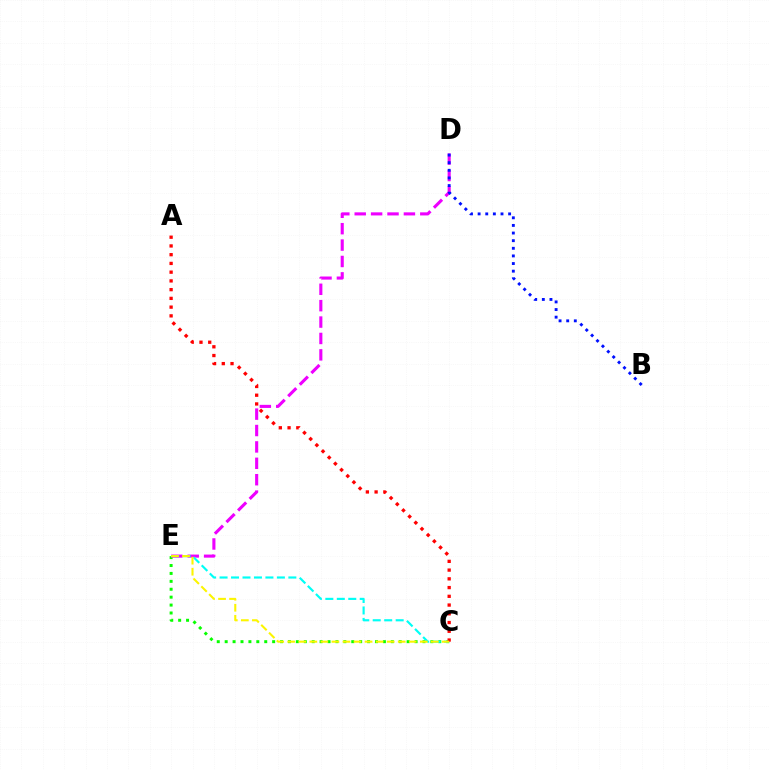{('C', 'E'): [{'color': '#08ff00', 'line_style': 'dotted', 'thickness': 2.15}, {'color': '#00fff6', 'line_style': 'dashed', 'thickness': 1.56}, {'color': '#fcf500', 'line_style': 'dashed', 'thickness': 1.5}], ('D', 'E'): [{'color': '#ee00ff', 'line_style': 'dashed', 'thickness': 2.23}], ('A', 'C'): [{'color': '#ff0000', 'line_style': 'dotted', 'thickness': 2.37}], ('B', 'D'): [{'color': '#0010ff', 'line_style': 'dotted', 'thickness': 2.07}]}